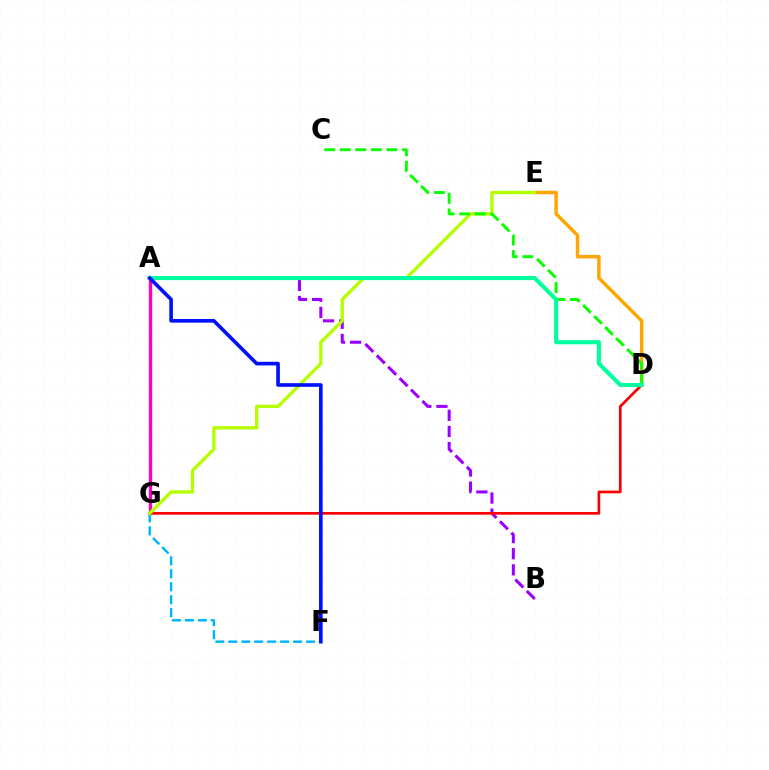{('A', 'G'): [{'color': '#ff00bd', 'line_style': 'solid', 'thickness': 2.41}], ('F', 'G'): [{'color': '#00b5ff', 'line_style': 'dashed', 'thickness': 1.76}], ('A', 'B'): [{'color': '#9b00ff', 'line_style': 'dashed', 'thickness': 2.19}], ('D', 'G'): [{'color': '#ff0000', 'line_style': 'solid', 'thickness': 1.94}], ('D', 'E'): [{'color': '#ffa500', 'line_style': 'solid', 'thickness': 2.49}], ('E', 'G'): [{'color': '#b3ff00', 'line_style': 'solid', 'thickness': 2.4}], ('C', 'D'): [{'color': '#08ff00', 'line_style': 'dashed', 'thickness': 2.11}], ('A', 'D'): [{'color': '#00ff9d', 'line_style': 'solid', 'thickness': 2.95}], ('A', 'F'): [{'color': '#0010ff', 'line_style': 'solid', 'thickness': 2.62}]}